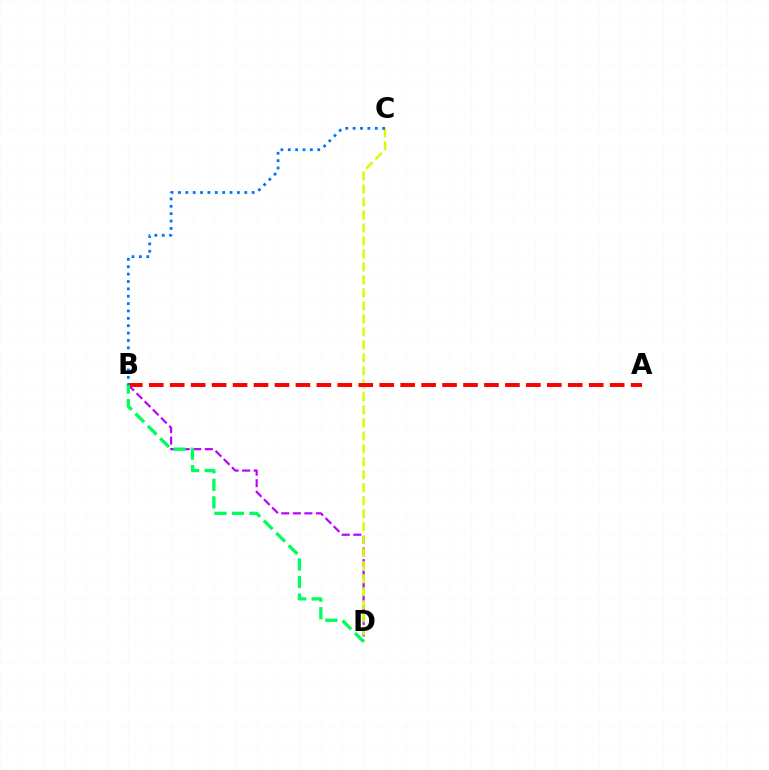{('B', 'D'): [{'color': '#b900ff', 'line_style': 'dashed', 'thickness': 1.57}, {'color': '#00ff5c', 'line_style': 'dashed', 'thickness': 2.38}], ('C', 'D'): [{'color': '#d1ff00', 'line_style': 'dashed', 'thickness': 1.76}], ('A', 'B'): [{'color': '#ff0000', 'line_style': 'dashed', 'thickness': 2.85}], ('B', 'C'): [{'color': '#0074ff', 'line_style': 'dotted', 'thickness': 2.0}]}